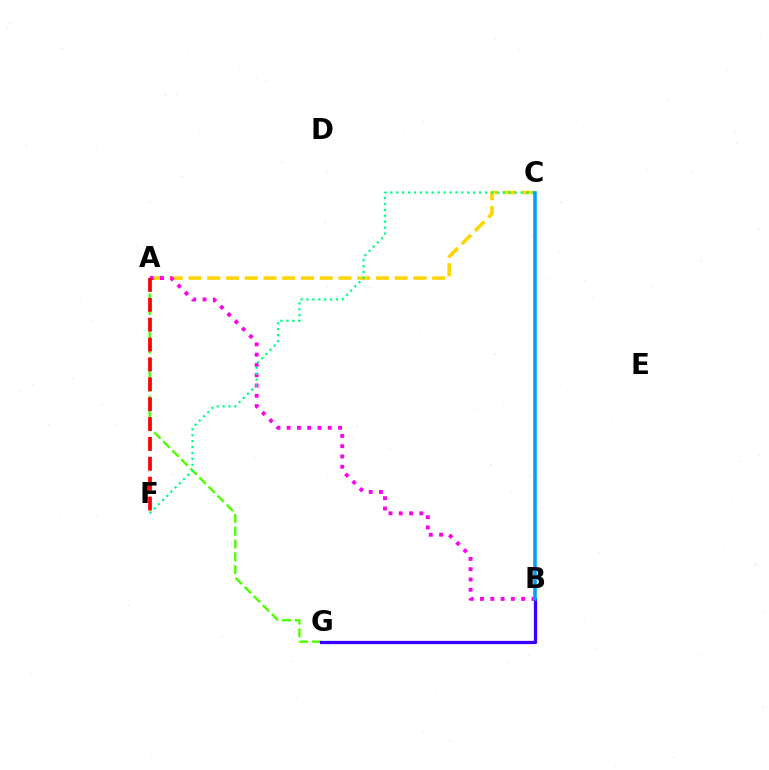{('A', 'G'): [{'color': '#4fff00', 'line_style': 'dashed', 'thickness': 1.74}], ('A', 'C'): [{'color': '#ffd500', 'line_style': 'dashed', 'thickness': 2.55}], ('A', 'B'): [{'color': '#ff00ed', 'line_style': 'dotted', 'thickness': 2.79}], ('C', 'F'): [{'color': '#00ff86', 'line_style': 'dotted', 'thickness': 1.61}], ('A', 'F'): [{'color': '#ff0000', 'line_style': 'dashed', 'thickness': 2.7}], ('B', 'G'): [{'color': '#3700ff', 'line_style': 'solid', 'thickness': 2.34}], ('B', 'C'): [{'color': '#009eff', 'line_style': 'solid', 'thickness': 2.55}]}